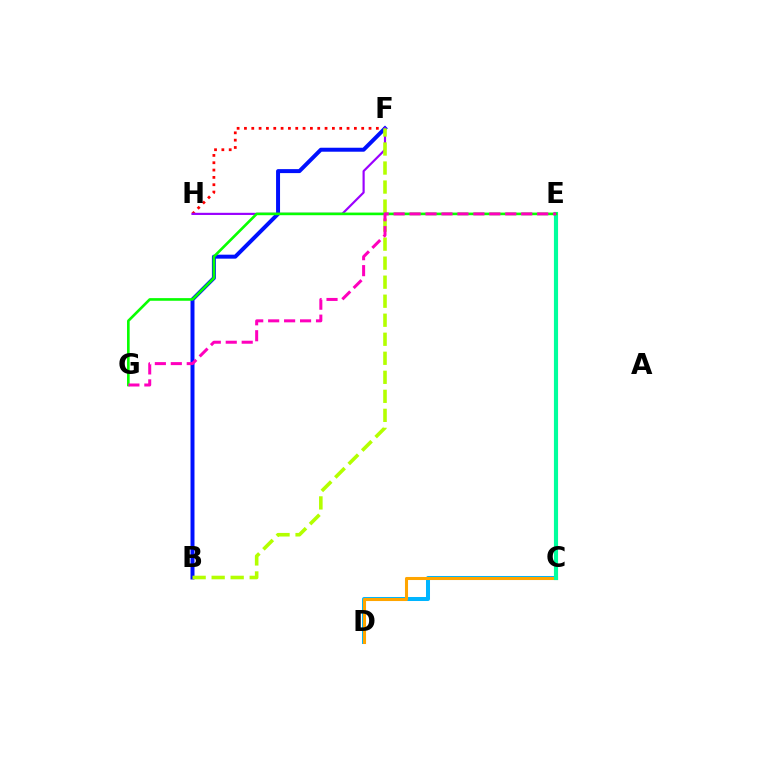{('C', 'D'): [{'color': '#00b5ff', 'line_style': 'solid', 'thickness': 2.89}, {'color': '#ffa500', 'line_style': 'solid', 'thickness': 2.21}], ('F', 'H'): [{'color': '#ff0000', 'line_style': 'dotted', 'thickness': 1.99}, {'color': '#9b00ff', 'line_style': 'solid', 'thickness': 1.56}], ('B', 'F'): [{'color': '#0010ff', 'line_style': 'solid', 'thickness': 2.86}, {'color': '#b3ff00', 'line_style': 'dashed', 'thickness': 2.58}], ('C', 'E'): [{'color': '#00ff9d', 'line_style': 'solid', 'thickness': 2.98}], ('E', 'G'): [{'color': '#08ff00', 'line_style': 'solid', 'thickness': 1.9}, {'color': '#ff00bd', 'line_style': 'dashed', 'thickness': 2.17}]}